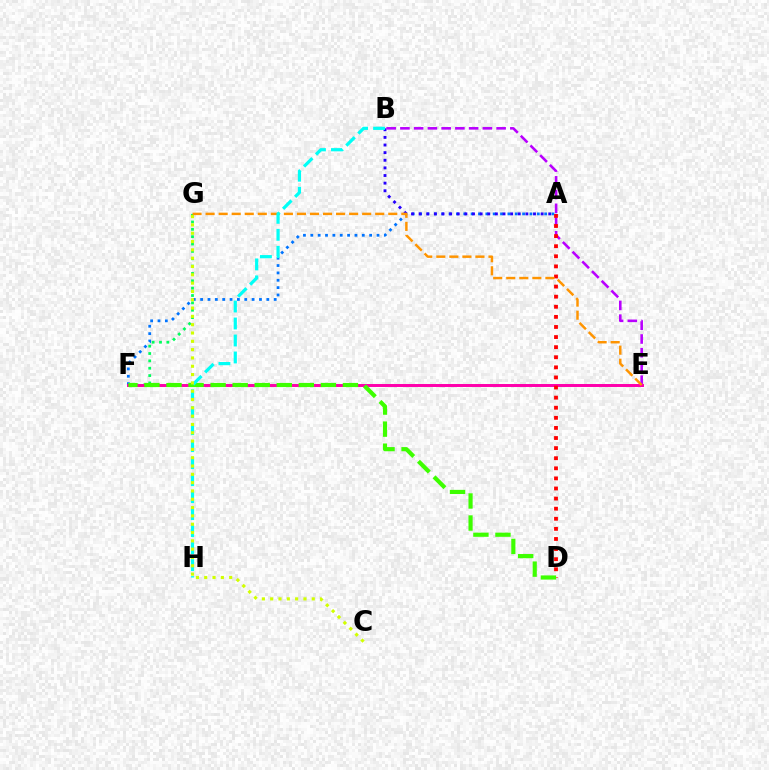{('B', 'E'): [{'color': '#b900ff', 'line_style': 'dashed', 'thickness': 1.87}], ('A', 'F'): [{'color': '#0074ff', 'line_style': 'dotted', 'thickness': 2.0}], ('F', 'G'): [{'color': '#00ff5c', 'line_style': 'dotted', 'thickness': 2.0}], ('E', 'F'): [{'color': '#ff00ac', 'line_style': 'solid', 'thickness': 2.14}], ('A', 'D'): [{'color': '#ff0000', 'line_style': 'dotted', 'thickness': 2.74}], ('A', 'B'): [{'color': '#2500ff', 'line_style': 'dotted', 'thickness': 2.07}], ('D', 'F'): [{'color': '#3dff00', 'line_style': 'dashed', 'thickness': 3.0}], ('E', 'G'): [{'color': '#ff9400', 'line_style': 'dashed', 'thickness': 1.77}], ('B', 'H'): [{'color': '#00fff6', 'line_style': 'dashed', 'thickness': 2.31}], ('C', 'G'): [{'color': '#d1ff00', 'line_style': 'dotted', 'thickness': 2.26}]}